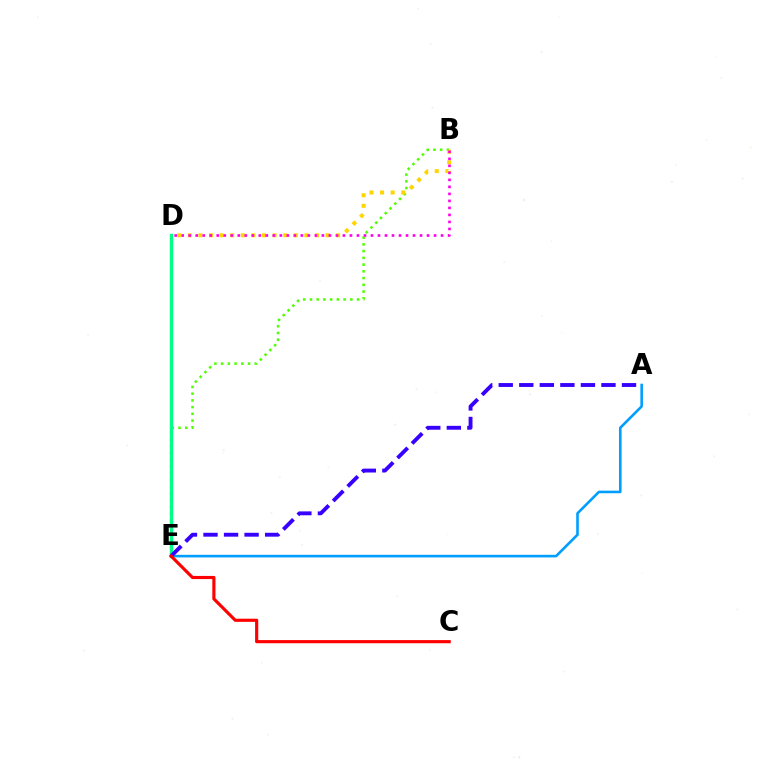{('B', 'E'): [{'color': '#4fff00', 'line_style': 'dotted', 'thickness': 1.83}], ('D', 'E'): [{'color': '#00ff86', 'line_style': 'solid', 'thickness': 2.46}], ('A', 'E'): [{'color': '#009eff', 'line_style': 'solid', 'thickness': 1.88}, {'color': '#3700ff', 'line_style': 'dashed', 'thickness': 2.79}], ('B', 'D'): [{'color': '#ffd500', 'line_style': 'dotted', 'thickness': 2.88}, {'color': '#ff00ed', 'line_style': 'dotted', 'thickness': 1.9}], ('C', 'E'): [{'color': '#ff0000', 'line_style': 'solid', 'thickness': 2.27}]}